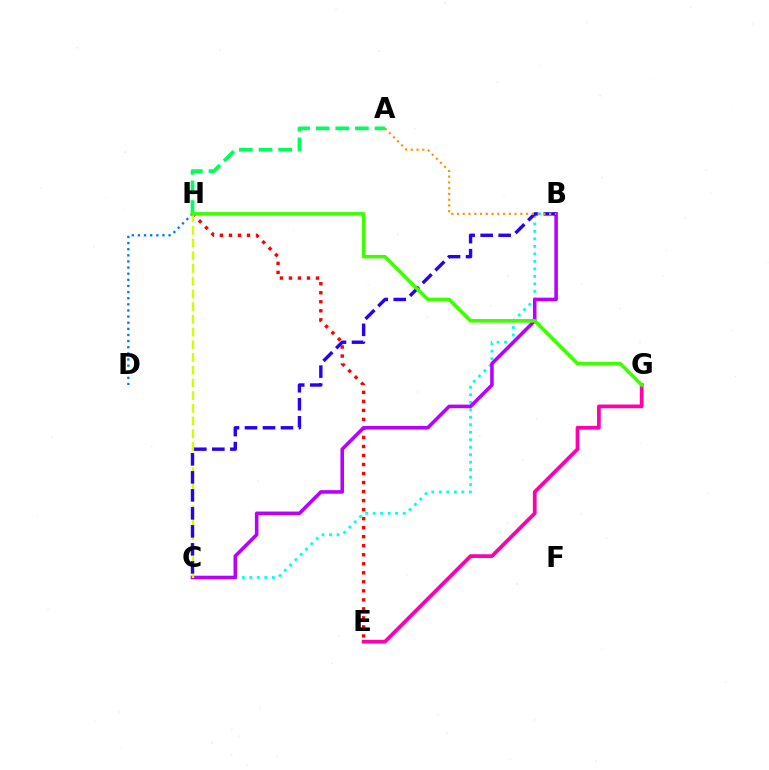{('E', 'H'): [{'color': '#ff0000', 'line_style': 'dotted', 'thickness': 2.45}], ('B', 'C'): [{'color': '#00fff6', 'line_style': 'dotted', 'thickness': 2.04}, {'color': '#b900ff', 'line_style': 'solid', 'thickness': 2.57}, {'color': '#2500ff', 'line_style': 'dashed', 'thickness': 2.45}], ('E', 'G'): [{'color': '#ff00ac', 'line_style': 'solid', 'thickness': 2.69}], ('D', 'H'): [{'color': '#0074ff', 'line_style': 'dotted', 'thickness': 1.66}], ('C', 'H'): [{'color': '#d1ff00', 'line_style': 'dashed', 'thickness': 1.73}], ('A', 'H'): [{'color': '#00ff5c', 'line_style': 'dashed', 'thickness': 2.67}], ('A', 'B'): [{'color': '#ff9400', 'line_style': 'dotted', 'thickness': 1.56}], ('G', 'H'): [{'color': '#3dff00', 'line_style': 'solid', 'thickness': 2.57}]}